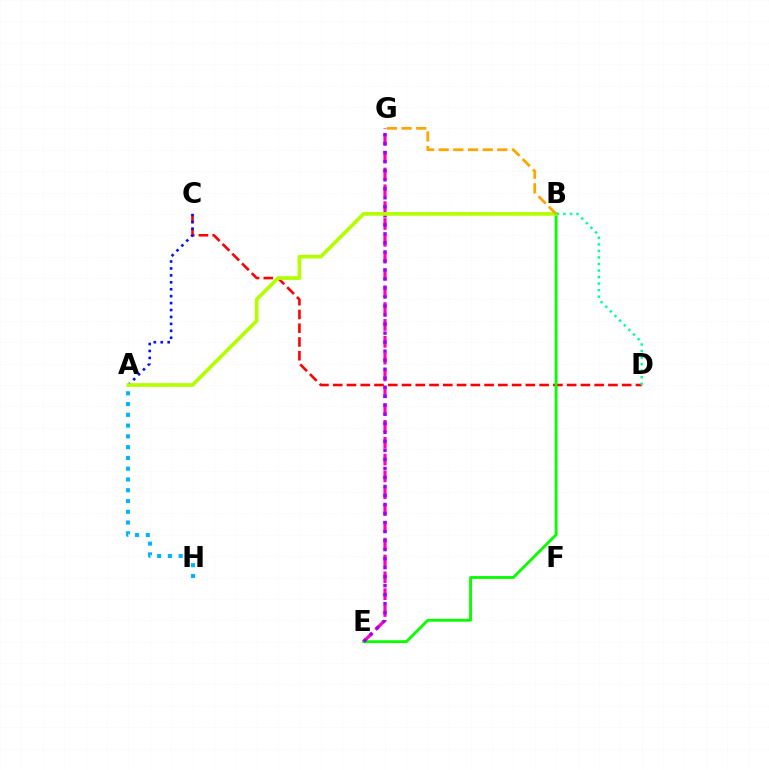{('E', 'G'): [{'color': '#ff00bd', 'line_style': 'dashed', 'thickness': 2.29}, {'color': '#9b00ff', 'line_style': 'dotted', 'thickness': 2.45}], ('C', 'D'): [{'color': '#ff0000', 'line_style': 'dashed', 'thickness': 1.87}], ('B', 'E'): [{'color': '#08ff00', 'line_style': 'solid', 'thickness': 2.06}], ('A', 'C'): [{'color': '#0010ff', 'line_style': 'dotted', 'thickness': 1.88}], ('A', 'B'): [{'color': '#b3ff00', 'line_style': 'solid', 'thickness': 2.65}], ('A', 'H'): [{'color': '#00b5ff', 'line_style': 'dotted', 'thickness': 2.93}], ('B', 'G'): [{'color': '#ffa500', 'line_style': 'dashed', 'thickness': 1.99}], ('B', 'D'): [{'color': '#00ff9d', 'line_style': 'dotted', 'thickness': 1.78}]}